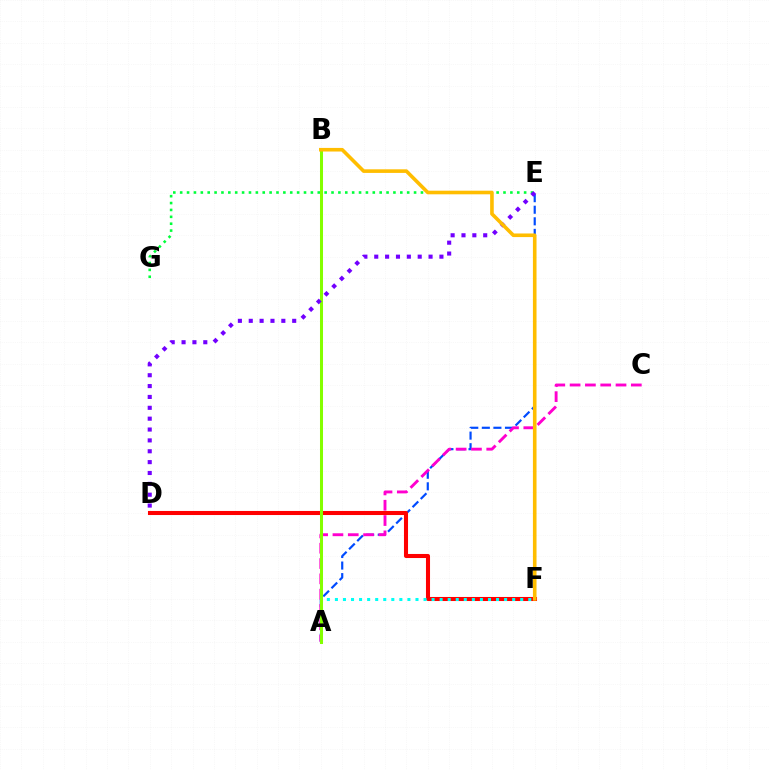{('A', 'E'): [{'color': '#004bff', 'line_style': 'dashed', 'thickness': 1.57}], ('A', 'C'): [{'color': '#ff00cf', 'line_style': 'dashed', 'thickness': 2.08}], ('D', 'F'): [{'color': '#ff0000', 'line_style': 'solid', 'thickness': 2.93}], ('A', 'F'): [{'color': '#00fff6', 'line_style': 'dotted', 'thickness': 2.19}], ('E', 'G'): [{'color': '#00ff39', 'line_style': 'dotted', 'thickness': 1.87}], ('A', 'B'): [{'color': '#84ff00', 'line_style': 'solid', 'thickness': 2.18}], ('D', 'E'): [{'color': '#7200ff', 'line_style': 'dotted', 'thickness': 2.95}], ('B', 'F'): [{'color': '#ffbd00', 'line_style': 'solid', 'thickness': 2.6}]}